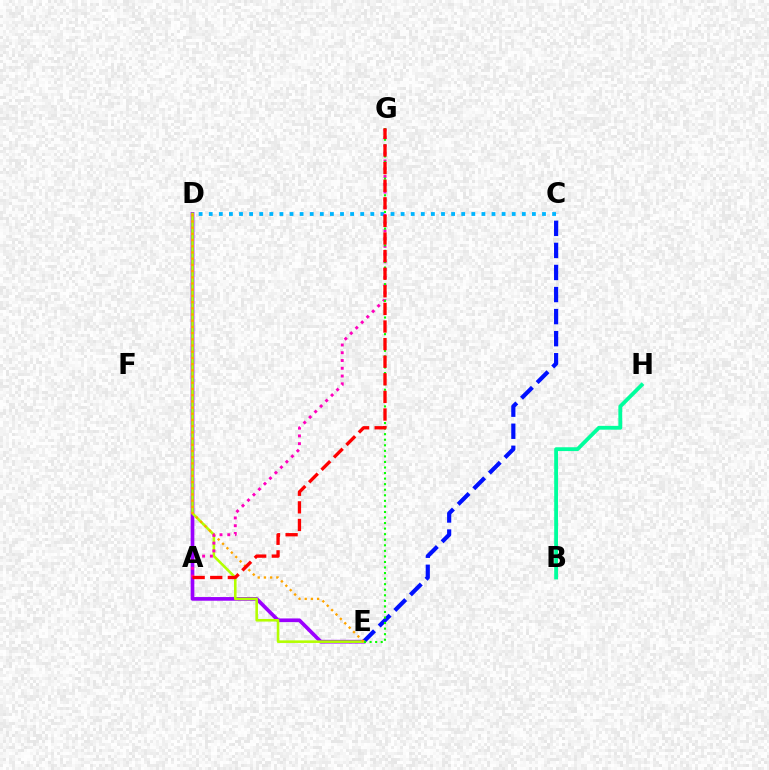{('D', 'E'): [{'color': '#9b00ff', 'line_style': 'solid', 'thickness': 2.65}, {'color': '#b3ff00', 'line_style': 'solid', 'thickness': 1.86}, {'color': '#ffa500', 'line_style': 'dotted', 'thickness': 1.69}], ('C', 'E'): [{'color': '#0010ff', 'line_style': 'dashed', 'thickness': 3.0}], ('C', 'D'): [{'color': '#00b5ff', 'line_style': 'dotted', 'thickness': 2.74}], ('A', 'G'): [{'color': '#ff00bd', 'line_style': 'dotted', 'thickness': 2.11}, {'color': '#ff0000', 'line_style': 'dashed', 'thickness': 2.39}], ('E', 'G'): [{'color': '#08ff00', 'line_style': 'dotted', 'thickness': 1.51}], ('B', 'H'): [{'color': '#00ff9d', 'line_style': 'solid', 'thickness': 2.75}]}